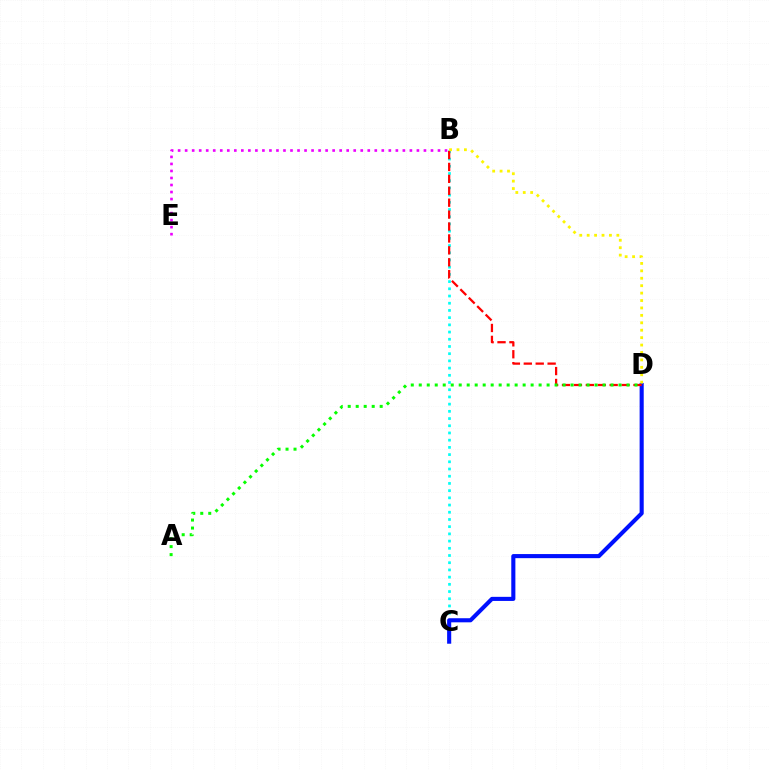{('B', 'C'): [{'color': '#00fff6', 'line_style': 'dotted', 'thickness': 1.96}], ('C', 'D'): [{'color': '#0010ff', 'line_style': 'solid', 'thickness': 2.95}], ('B', 'D'): [{'color': '#ff0000', 'line_style': 'dashed', 'thickness': 1.62}, {'color': '#fcf500', 'line_style': 'dotted', 'thickness': 2.02}], ('B', 'E'): [{'color': '#ee00ff', 'line_style': 'dotted', 'thickness': 1.91}], ('A', 'D'): [{'color': '#08ff00', 'line_style': 'dotted', 'thickness': 2.17}]}